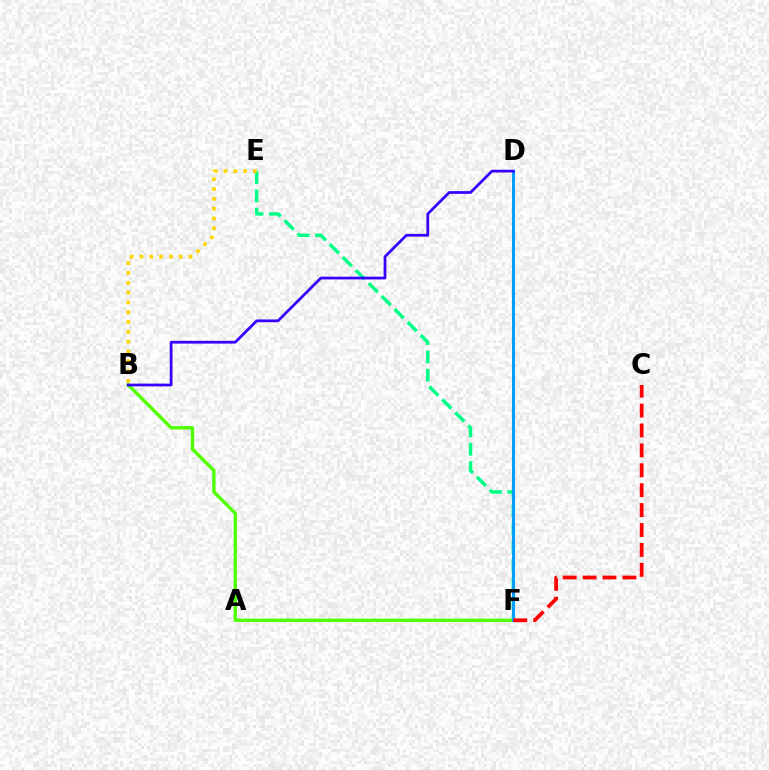{('E', 'F'): [{'color': '#00ff86', 'line_style': 'dashed', 'thickness': 2.49}], ('D', 'F'): [{'color': '#ff00ed', 'line_style': 'dashed', 'thickness': 2.11}, {'color': '#009eff', 'line_style': 'solid', 'thickness': 2.2}], ('B', 'E'): [{'color': '#ffd500', 'line_style': 'dotted', 'thickness': 2.67}], ('B', 'F'): [{'color': '#4fff00', 'line_style': 'solid', 'thickness': 2.42}], ('C', 'F'): [{'color': '#ff0000', 'line_style': 'dashed', 'thickness': 2.7}], ('B', 'D'): [{'color': '#3700ff', 'line_style': 'solid', 'thickness': 1.98}]}